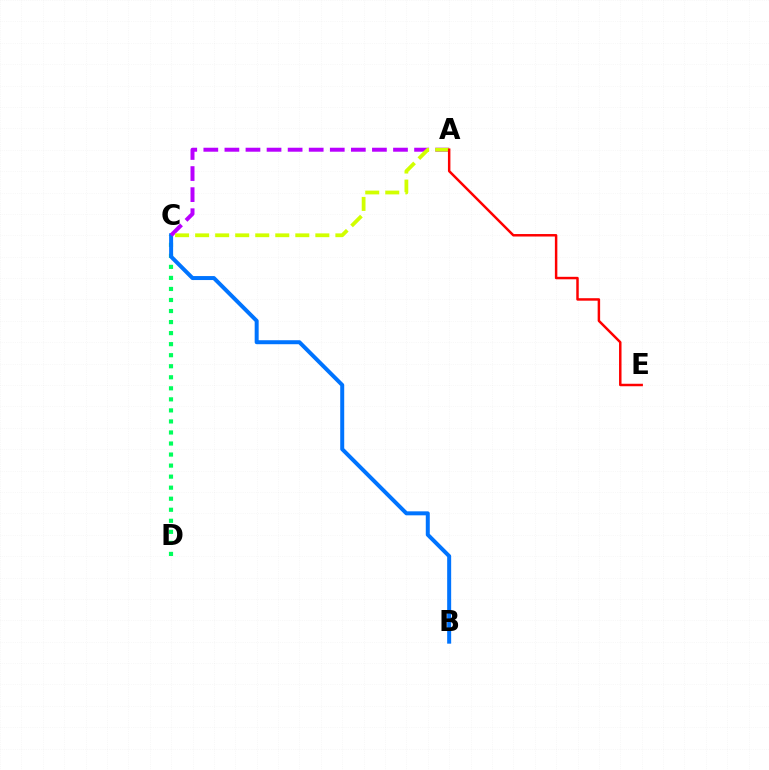{('C', 'D'): [{'color': '#00ff5c', 'line_style': 'dotted', 'thickness': 3.0}], ('B', 'C'): [{'color': '#0074ff', 'line_style': 'solid', 'thickness': 2.87}], ('A', 'C'): [{'color': '#b900ff', 'line_style': 'dashed', 'thickness': 2.86}, {'color': '#d1ff00', 'line_style': 'dashed', 'thickness': 2.72}], ('A', 'E'): [{'color': '#ff0000', 'line_style': 'solid', 'thickness': 1.78}]}